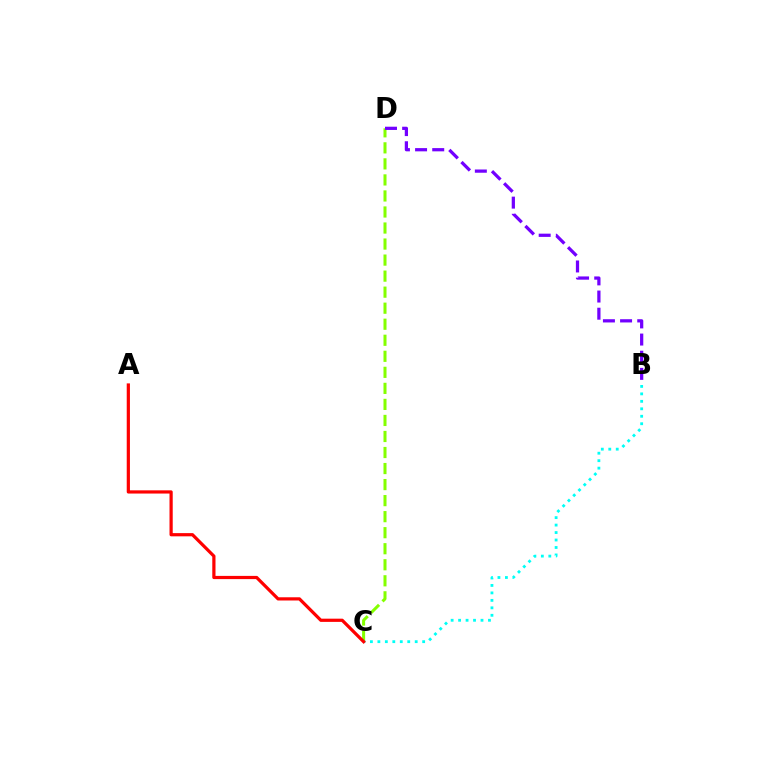{('B', 'C'): [{'color': '#00fff6', 'line_style': 'dotted', 'thickness': 2.03}], ('C', 'D'): [{'color': '#84ff00', 'line_style': 'dashed', 'thickness': 2.18}], ('A', 'C'): [{'color': '#ff0000', 'line_style': 'solid', 'thickness': 2.31}], ('B', 'D'): [{'color': '#7200ff', 'line_style': 'dashed', 'thickness': 2.33}]}